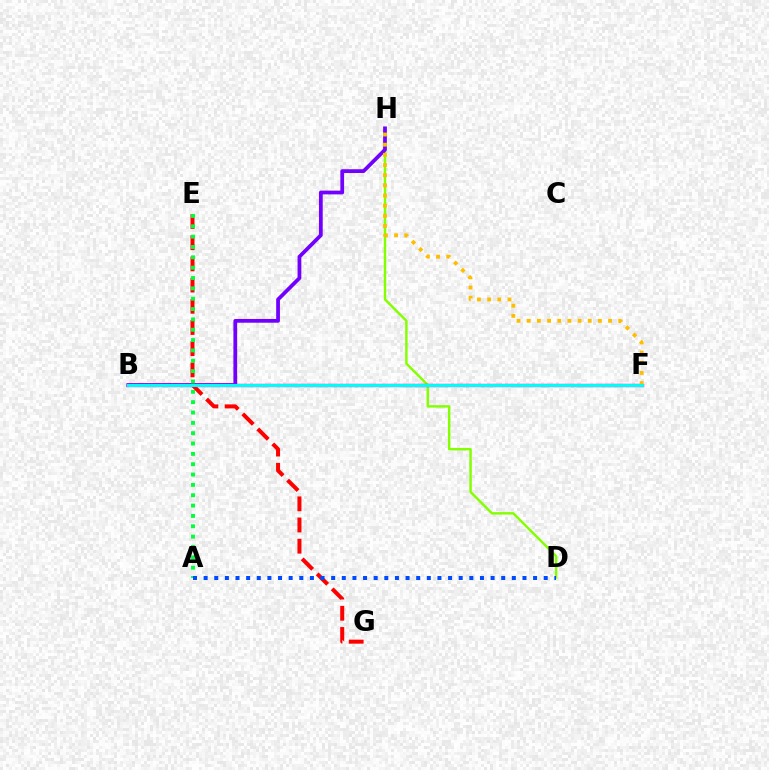{('E', 'G'): [{'color': '#ff0000', 'line_style': 'dashed', 'thickness': 2.88}], ('D', 'H'): [{'color': '#84ff00', 'line_style': 'solid', 'thickness': 1.75}], ('B', 'H'): [{'color': '#7200ff', 'line_style': 'solid', 'thickness': 2.71}], ('B', 'F'): [{'color': '#ff00cf', 'line_style': 'solid', 'thickness': 2.43}, {'color': '#00fff6', 'line_style': 'solid', 'thickness': 2.13}], ('F', 'H'): [{'color': '#ffbd00', 'line_style': 'dotted', 'thickness': 2.76}], ('A', 'E'): [{'color': '#00ff39', 'line_style': 'dotted', 'thickness': 2.81}], ('A', 'D'): [{'color': '#004bff', 'line_style': 'dotted', 'thickness': 2.89}]}